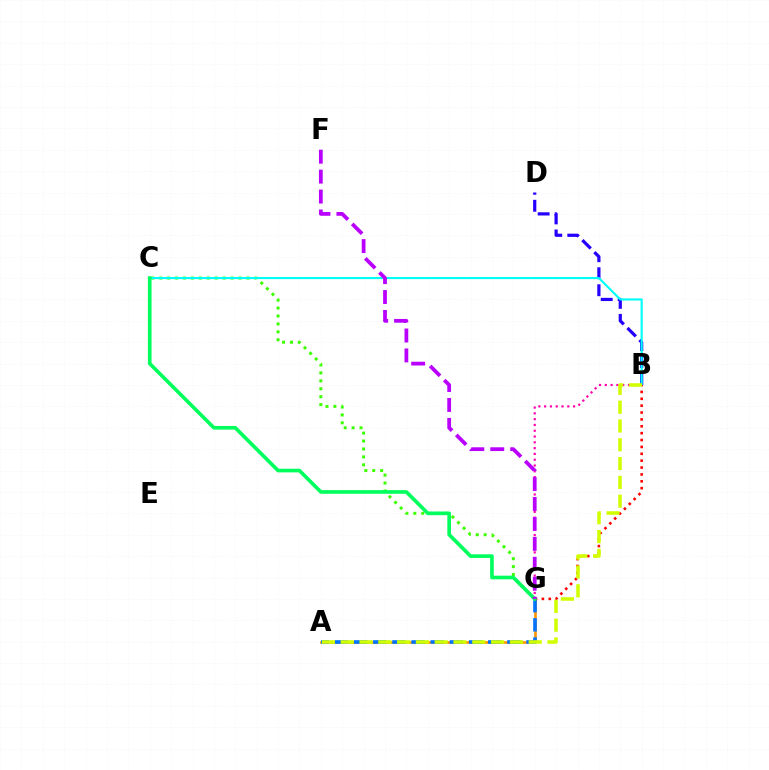{('A', 'G'): [{'color': '#ff9400', 'line_style': 'solid', 'thickness': 1.88}, {'color': '#0074ff', 'line_style': 'dashed', 'thickness': 2.6}], ('B', 'D'): [{'color': '#2500ff', 'line_style': 'dashed', 'thickness': 2.31}], ('C', 'G'): [{'color': '#3dff00', 'line_style': 'dotted', 'thickness': 2.15}, {'color': '#00ff5c', 'line_style': 'solid', 'thickness': 2.62}], ('B', 'G'): [{'color': '#ff00ac', 'line_style': 'dotted', 'thickness': 1.57}, {'color': '#ff0000', 'line_style': 'dotted', 'thickness': 1.87}], ('B', 'C'): [{'color': '#00fff6', 'line_style': 'solid', 'thickness': 1.54}], ('A', 'B'): [{'color': '#d1ff00', 'line_style': 'dashed', 'thickness': 2.55}], ('F', 'G'): [{'color': '#b900ff', 'line_style': 'dashed', 'thickness': 2.71}]}